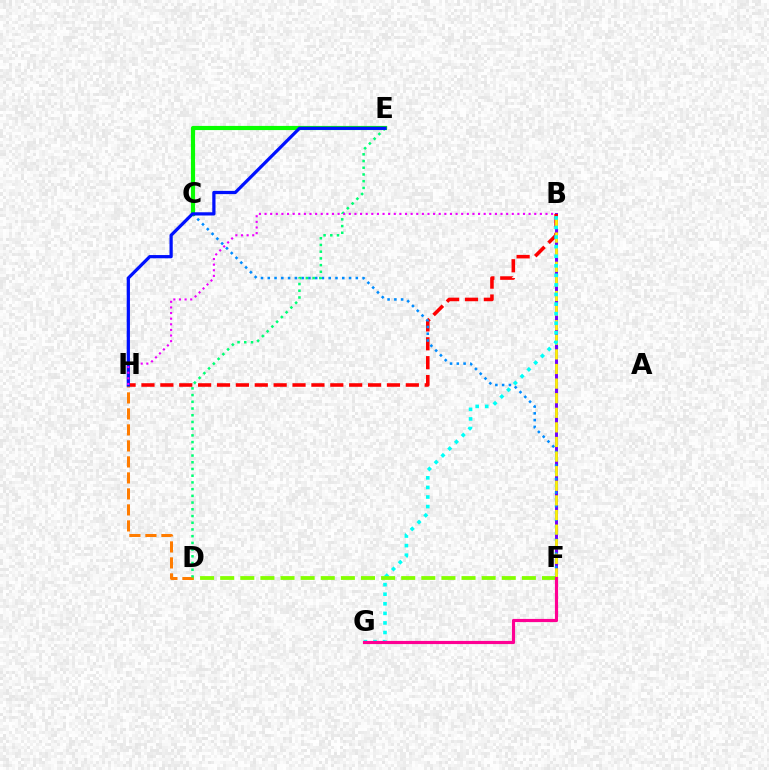{('B', 'F'): [{'color': '#7200ff', 'line_style': 'solid', 'thickness': 2.14}, {'color': '#fcf500', 'line_style': 'dashed', 'thickness': 1.98}], ('B', 'H'): [{'color': '#ff0000', 'line_style': 'dashed', 'thickness': 2.57}, {'color': '#ee00ff', 'line_style': 'dotted', 'thickness': 1.53}], ('C', 'F'): [{'color': '#008cff', 'line_style': 'dotted', 'thickness': 1.84}], ('B', 'G'): [{'color': '#00fff6', 'line_style': 'dotted', 'thickness': 2.6}], ('D', 'F'): [{'color': '#84ff00', 'line_style': 'dashed', 'thickness': 2.73}], ('D', 'H'): [{'color': '#ff7c00', 'line_style': 'dashed', 'thickness': 2.17}], ('C', 'E'): [{'color': '#08ff00', 'line_style': 'solid', 'thickness': 2.99}], ('D', 'E'): [{'color': '#00ff74', 'line_style': 'dotted', 'thickness': 1.82}], ('F', 'G'): [{'color': '#ff0094', 'line_style': 'solid', 'thickness': 2.27}], ('E', 'H'): [{'color': '#0010ff', 'line_style': 'solid', 'thickness': 2.33}]}